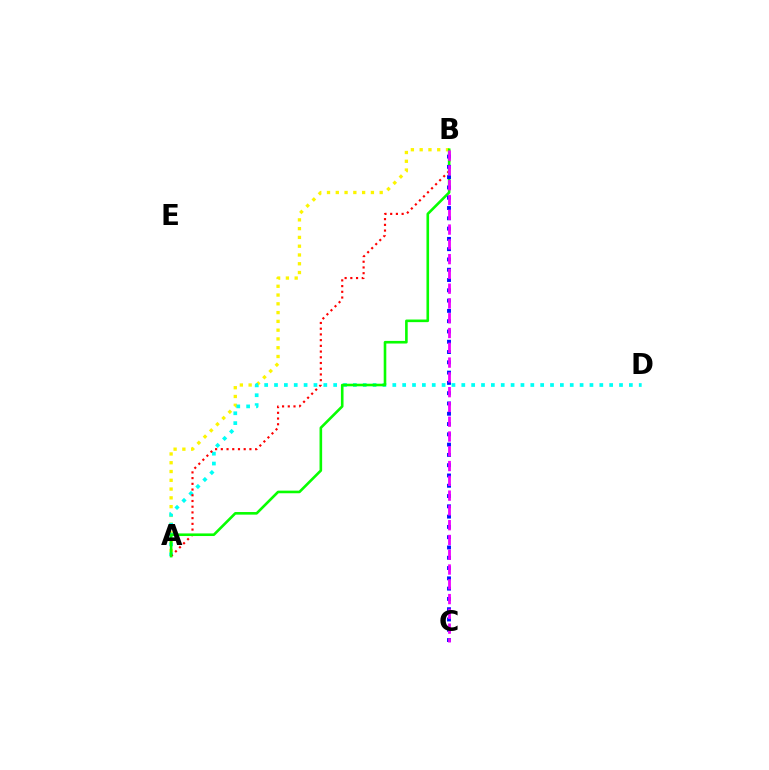{('A', 'B'): [{'color': '#fcf500', 'line_style': 'dotted', 'thickness': 2.39}, {'color': '#ff0000', 'line_style': 'dotted', 'thickness': 1.55}, {'color': '#08ff00', 'line_style': 'solid', 'thickness': 1.88}], ('A', 'D'): [{'color': '#00fff6', 'line_style': 'dotted', 'thickness': 2.68}], ('B', 'C'): [{'color': '#0010ff', 'line_style': 'dotted', 'thickness': 2.79}, {'color': '#ee00ff', 'line_style': 'dashed', 'thickness': 2.01}]}